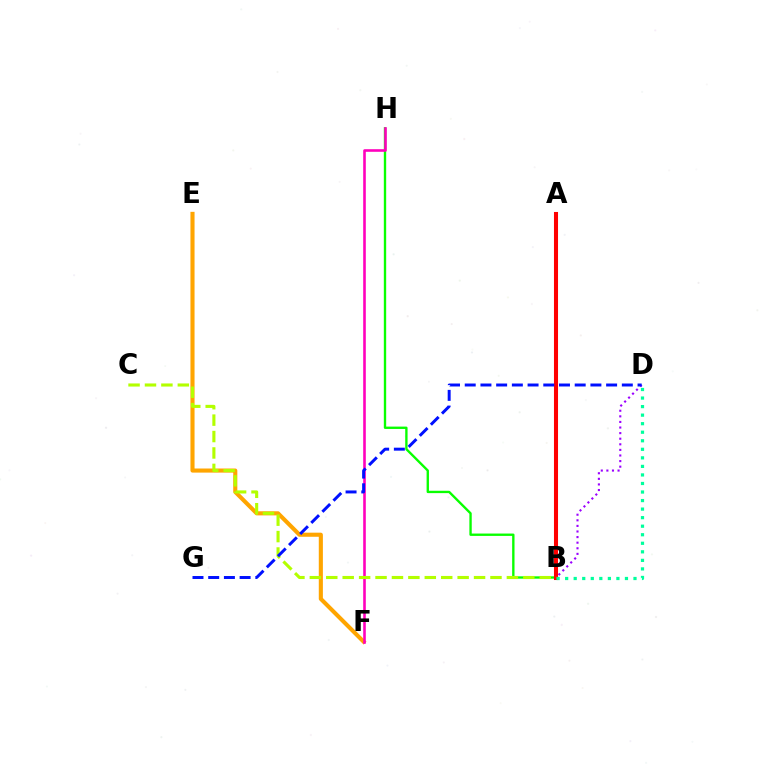{('E', 'F'): [{'color': '#ffa500', 'line_style': 'solid', 'thickness': 2.95}], ('B', 'H'): [{'color': '#08ff00', 'line_style': 'solid', 'thickness': 1.7}], ('B', 'D'): [{'color': '#9b00ff', 'line_style': 'dotted', 'thickness': 1.52}, {'color': '#00ff9d', 'line_style': 'dotted', 'thickness': 2.32}], ('F', 'H'): [{'color': '#ff00bd', 'line_style': 'solid', 'thickness': 1.87}], ('A', 'B'): [{'color': '#00b5ff', 'line_style': 'dotted', 'thickness': 1.7}, {'color': '#ff0000', 'line_style': 'solid', 'thickness': 2.93}], ('B', 'C'): [{'color': '#b3ff00', 'line_style': 'dashed', 'thickness': 2.23}], ('D', 'G'): [{'color': '#0010ff', 'line_style': 'dashed', 'thickness': 2.13}]}